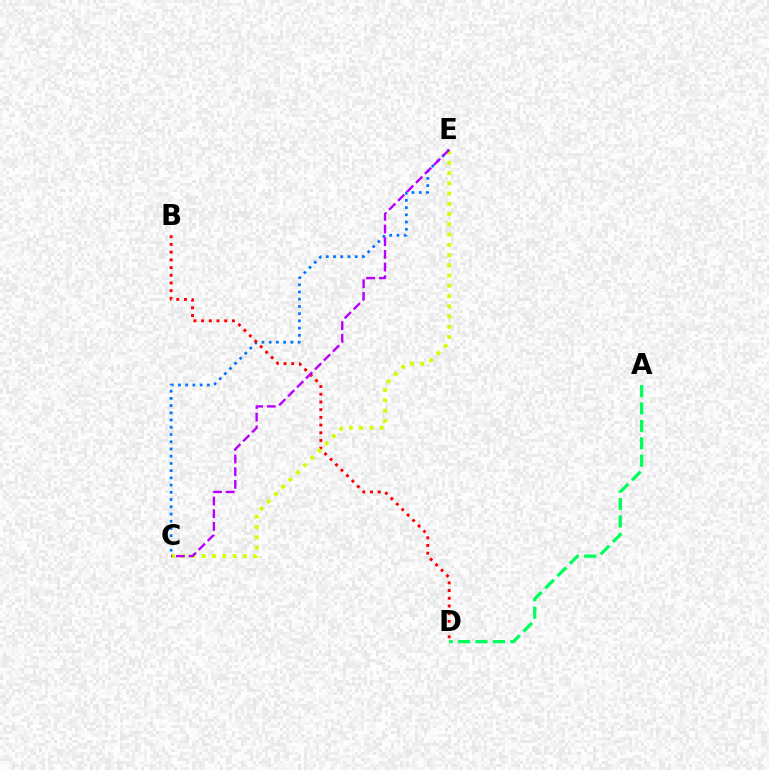{('C', 'E'): [{'color': '#0074ff', 'line_style': 'dotted', 'thickness': 1.96}, {'color': '#d1ff00', 'line_style': 'dotted', 'thickness': 2.78}, {'color': '#b900ff', 'line_style': 'dashed', 'thickness': 1.72}], ('B', 'D'): [{'color': '#ff0000', 'line_style': 'dotted', 'thickness': 2.09}], ('A', 'D'): [{'color': '#00ff5c', 'line_style': 'dashed', 'thickness': 2.36}]}